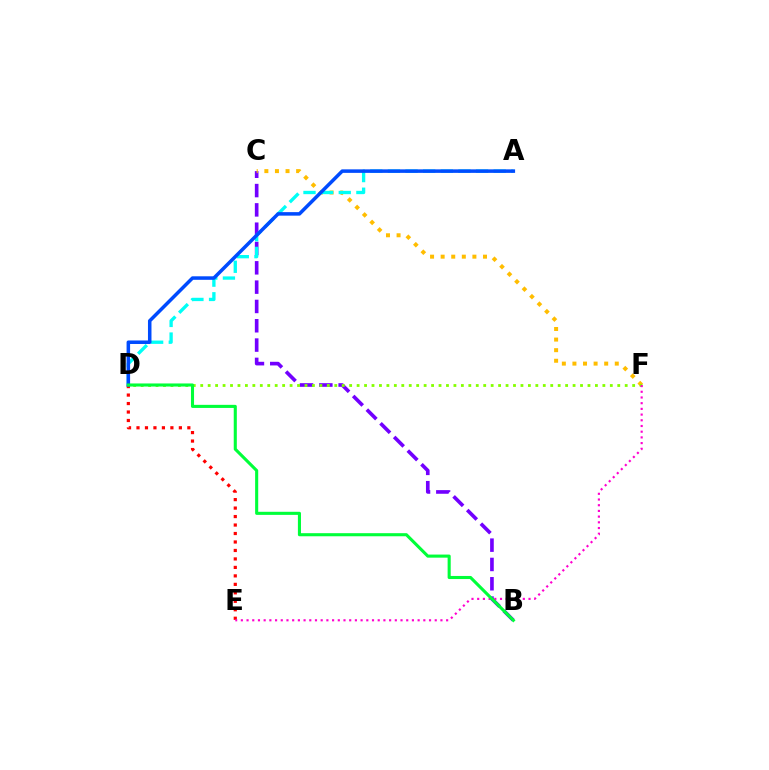{('D', 'E'): [{'color': '#ff0000', 'line_style': 'dotted', 'thickness': 2.3}], ('B', 'C'): [{'color': '#7200ff', 'line_style': 'dashed', 'thickness': 2.62}], ('C', 'F'): [{'color': '#ffbd00', 'line_style': 'dotted', 'thickness': 2.88}], ('A', 'D'): [{'color': '#00fff6', 'line_style': 'dashed', 'thickness': 2.4}, {'color': '#004bff', 'line_style': 'solid', 'thickness': 2.53}], ('D', 'F'): [{'color': '#84ff00', 'line_style': 'dotted', 'thickness': 2.02}], ('E', 'F'): [{'color': '#ff00cf', 'line_style': 'dotted', 'thickness': 1.55}], ('B', 'D'): [{'color': '#00ff39', 'line_style': 'solid', 'thickness': 2.22}]}